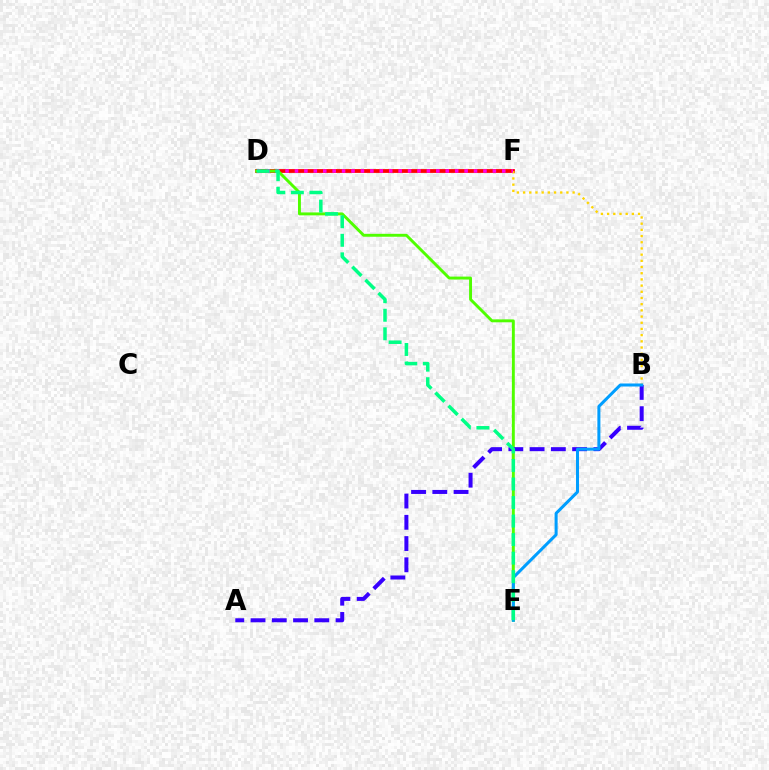{('D', 'F'): [{'color': '#ff0000', 'line_style': 'solid', 'thickness': 2.73}, {'color': '#ff00ed', 'line_style': 'dotted', 'thickness': 2.56}], ('D', 'E'): [{'color': '#4fff00', 'line_style': 'solid', 'thickness': 2.1}, {'color': '#00ff86', 'line_style': 'dashed', 'thickness': 2.52}], ('B', 'F'): [{'color': '#ffd500', 'line_style': 'dotted', 'thickness': 1.68}], ('A', 'B'): [{'color': '#3700ff', 'line_style': 'dashed', 'thickness': 2.89}], ('B', 'E'): [{'color': '#009eff', 'line_style': 'solid', 'thickness': 2.18}]}